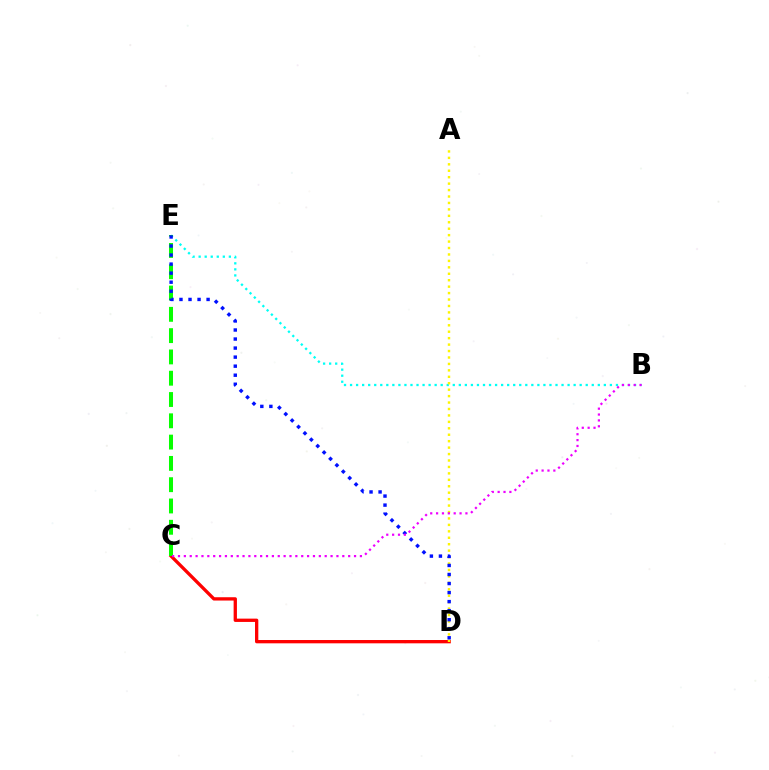{('B', 'E'): [{'color': '#00fff6', 'line_style': 'dotted', 'thickness': 1.64}], ('C', 'D'): [{'color': '#ff0000', 'line_style': 'solid', 'thickness': 2.38}], ('C', 'E'): [{'color': '#08ff00', 'line_style': 'dashed', 'thickness': 2.89}], ('A', 'D'): [{'color': '#fcf500', 'line_style': 'dotted', 'thickness': 1.75}], ('D', 'E'): [{'color': '#0010ff', 'line_style': 'dotted', 'thickness': 2.46}], ('B', 'C'): [{'color': '#ee00ff', 'line_style': 'dotted', 'thickness': 1.59}]}